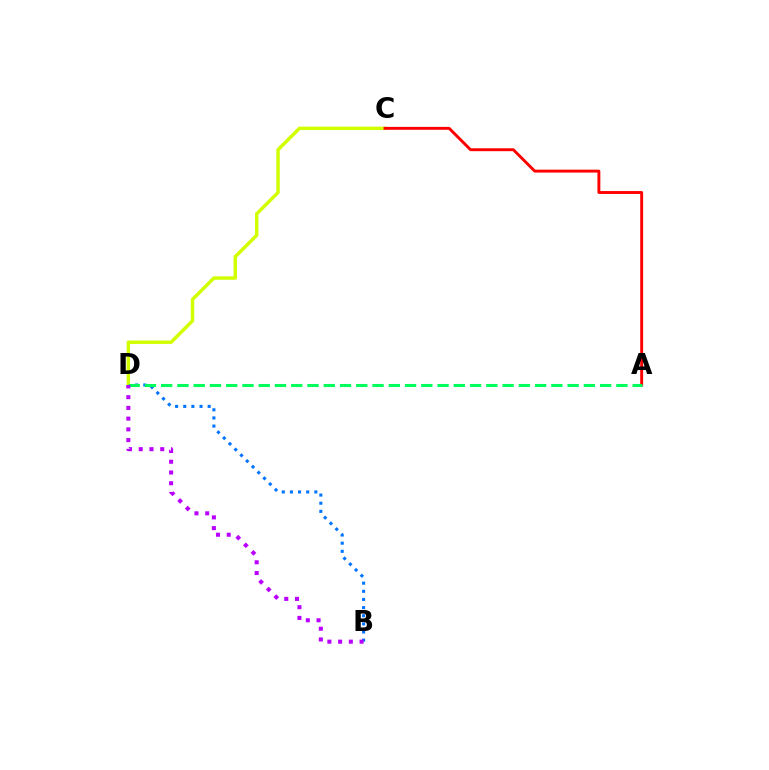{('B', 'D'): [{'color': '#0074ff', 'line_style': 'dotted', 'thickness': 2.21}, {'color': '#b900ff', 'line_style': 'dotted', 'thickness': 2.92}], ('C', 'D'): [{'color': '#d1ff00', 'line_style': 'solid', 'thickness': 2.48}], ('A', 'C'): [{'color': '#ff0000', 'line_style': 'solid', 'thickness': 2.09}], ('A', 'D'): [{'color': '#00ff5c', 'line_style': 'dashed', 'thickness': 2.21}]}